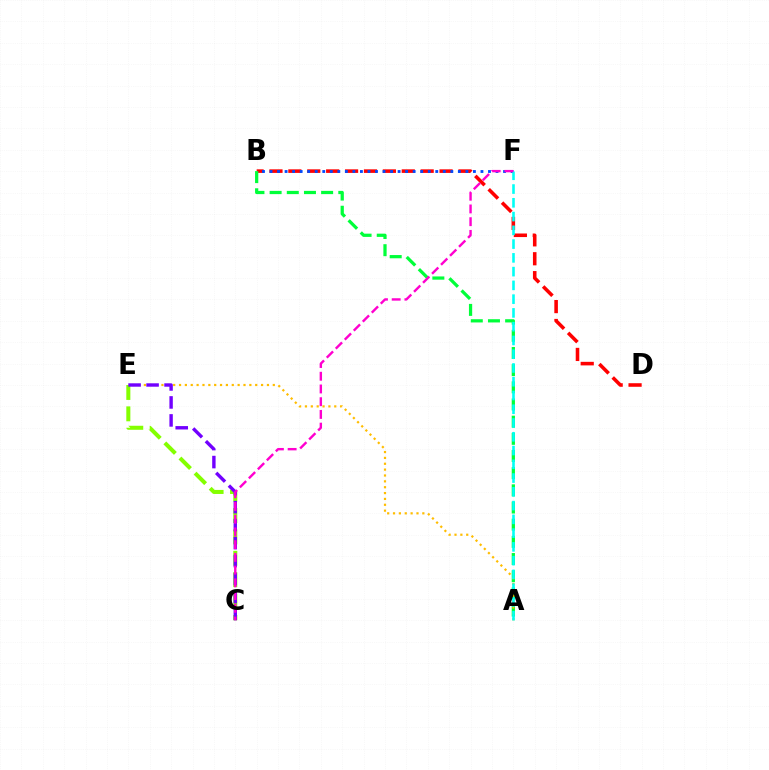{('B', 'D'): [{'color': '#ff0000', 'line_style': 'dashed', 'thickness': 2.57}], ('A', 'B'): [{'color': '#00ff39', 'line_style': 'dashed', 'thickness': 2.33}], ('B', 'F'): [{'color': '#004bff', 'line_style': 'dotted', 'thickness': 2.05}], ('C', 'E'): [{'color': '#84ff00', 'line_style': 'dashed', 'thickness': 2.9}, {'color': '#7200ff', 'line_style': 'dashed', 'thickness': 2.44}], ('A', 'E'): [{'color': '#ffbd00', 'line_style': 'dotted', 'thickness': 1.59}], ('A', 'F'): [{'color': '#00fff6', 'line_style': 'dashed', 'thickness': 1.87}], ('C', 'F'): [{'color': '#ff00cf', 'line_style': 'dashed', 'thickness': 1.73}]}